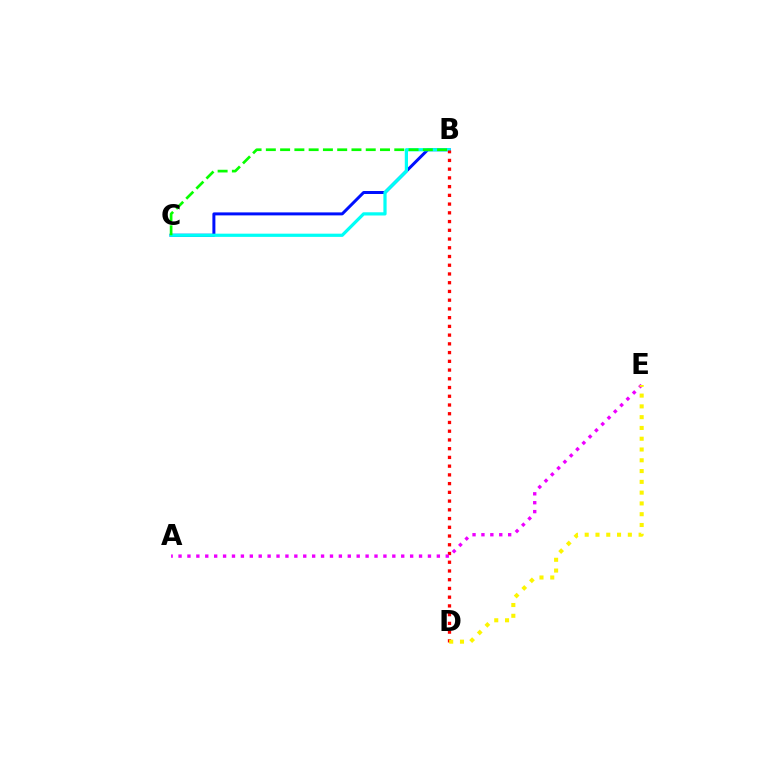{('B', 'C'): [{'color': '#0010ff', 'line_style': 'solid', 'thickness': 2.15}, {'color': '#00fff6', 'line_style': 'solid', 'thickness': 2.32}, {'color': '#08ff00', 'line_style': 'dashed', 'thickness': 1.94}], ('B', 'D'): [{'color': '#ff0000', 'line_style': 'dotted', 'thickness': 2.37}], ('A', 'E'): [{'color': '#ee00ff', 'line_style': 'dotted', 'thickness': 2.42}], ('D', 'E'): [{'color': '#fcf500', 'line_style': 'dotted', 'thickness': 2.93}]}